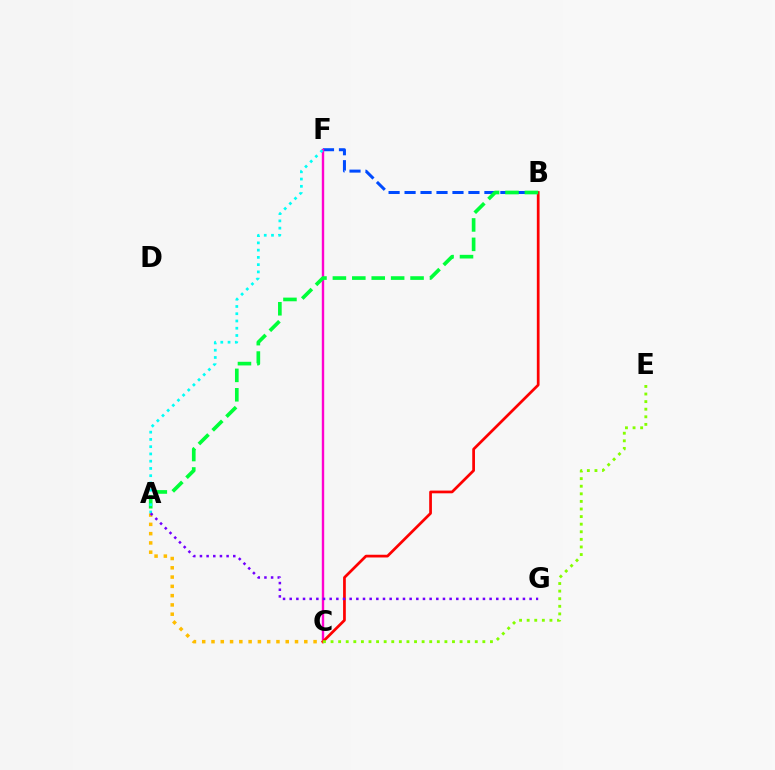{('B', 'F'): [{'color': '#004bff', 'line_style': 'dashed', 'thickness': 2.17}], ('C', 'F'): [{'color': '#ff00cf', 'line_style': 'solid', 'thickness': 1.72}], ('B', 'C'): [{'color': '#ff0000', 'line_style': 'solid', 'thickness': 1.96}], ('C', 'E'): [{'color': '#84ff00', 'line_style': 'dotted', 'thickness': 2.06}], ('A', 'C'): [{'color': '#ffbd00', 'line_style': 'dotted', 'thickness': 2.52}], ('A', 'B'): [{'color': '#00ff39', 'line_style': 'dashed', 'thickness': 2.64}], ('A', 'F'): [{'color': '#00fff6', 'line_style': 'dotted', 'thickness': 1.97}], ('A', 'G'): [{'color': '#7200ff', 'line_style': 'dotted', 'thickness': 1.81}]}